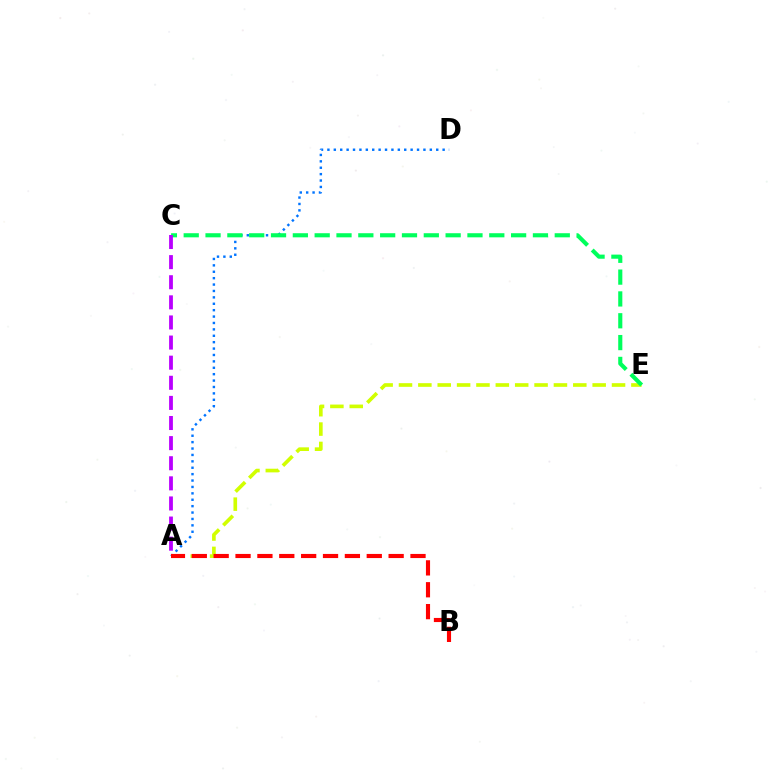{('A', 'E'): [{'color': '#d1ff00', 'line_style': 'dashed', 'thickness': 2.63}], ('A', 'D'): [{'color': '#0074ff', 'line_style': 'dotted', 'thickness': 1.74}], ('C', 'E'): [{'color': '#00ff5c', 'line_style': 'dashed', 'thickness': 2.97}], ('A', 'C'): [{'color': '#b900ff', 'line_style': 'dashed', 'thickness': 2.73}], ('A', 'B'): [{'color': '#ff0000', 'line_style': 'dashed', 'thickness': 2.97}]}